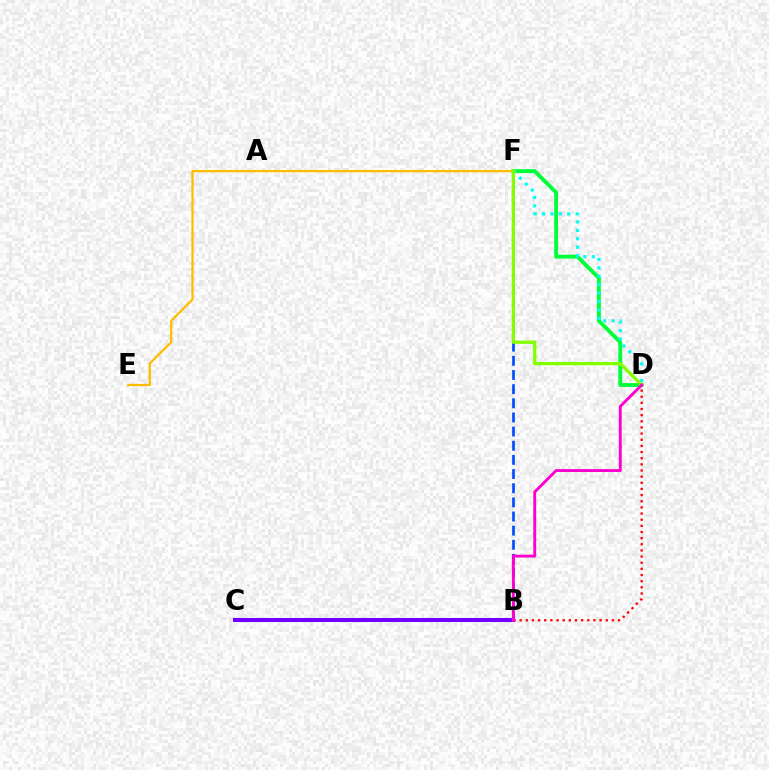{('B', 'D'): [{'color': '#ff0000', 'line_style': 'dotted', 'thickness': 1.67}, {'color': '#ff00cf', 'line_style': 'solid', 'thickness': 2.09}], ('D', 'F'): [{'color': '#00ff39', 'line_style': 'solid', 'thickness': 2.78}, {'color': '#00fff6', 'line_style': 'dotted', 'thickness': 2.28}, {'color': '#84ff00', 'line_style': 'solid', 'thickness': 2.36}], ('B', 'F'): [{'color': '#004bff', 'line_style': 'dashed', 'thickness': 1.92}], ('E', 'F'): [{'color': '#ffbd00', 'line_style': 'solid', 'thickness': 1.64}], ('B', 'C'): [{'color': '#7200ff', 'line_style': 'solid', 'thickness': 2.91}]}